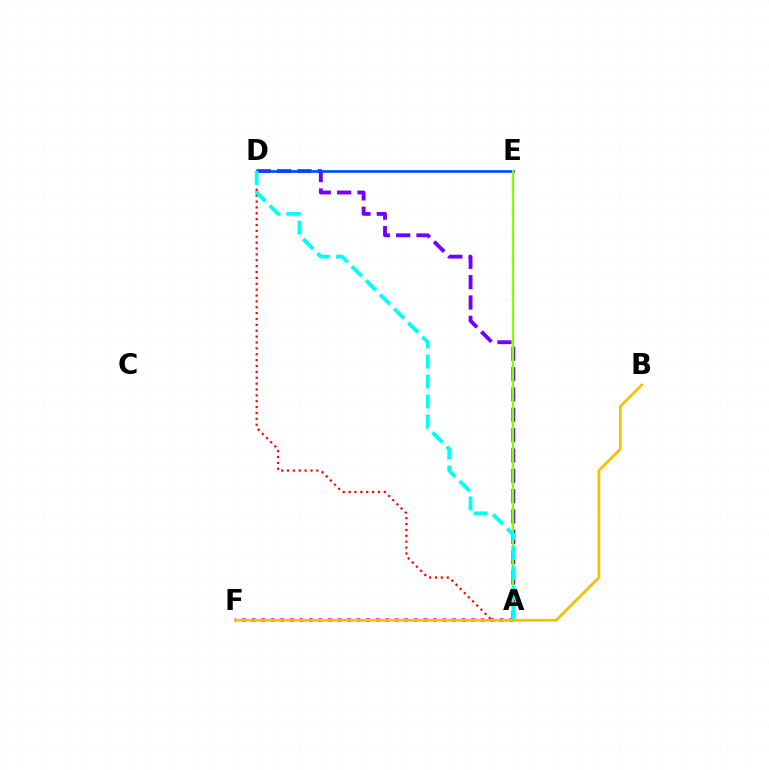{('A', 'F'): [{'color': '#ff00cf', 'line_style': 'dotted', 'thickness': 2.59}], ('A', 'D'): [{'color': '#7200ff', 'line_style': 'dashed', 'thickness': 2.77}, {'color': '#ff0000', 'line_style': 'dotted', 'thickness': 1.6}, {'color': '#00fff6', 'line_style': 'dashed', 'thickness': 2.71}], ('A', 'E'): [{'color': '#00ff39', 'line_style': 'dotted', 'thickness': 1.66}, {'color': '#84ff00', 'line_style': 'solid', 'thickness': 1.53}], ('D', 'E'): [{'color': '#004bff', 'line_style': 'solid', 'thickness': 1.93}], ('B', 'F'): [{'color': '#ffbd00', 'line_style': 'solid', 'thickness': 1.96}]}